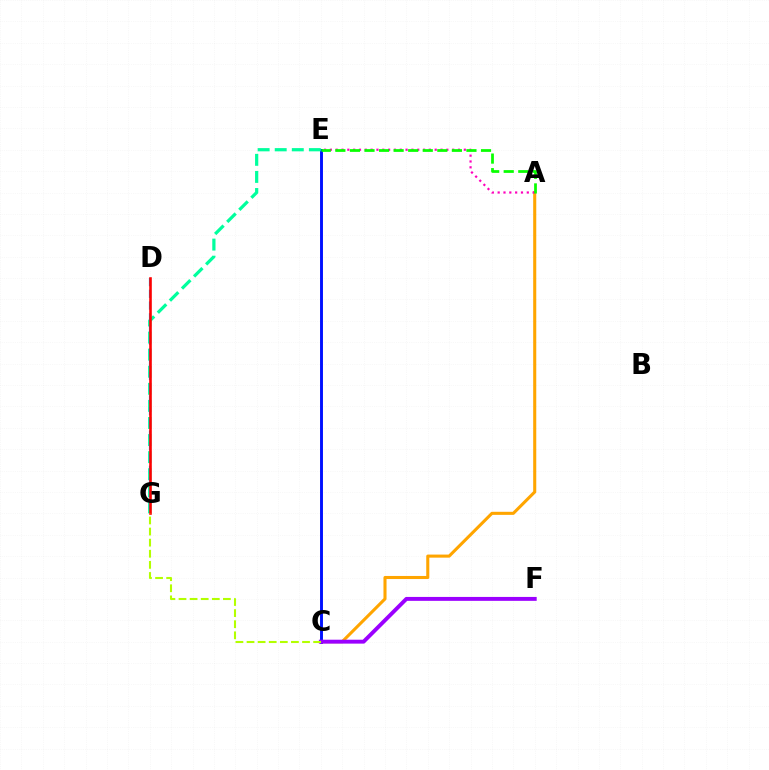{('C', 'E'): [{'color': '#0010ff', 'line_style': 'solid', 'thickness': 2.1}], ('A', 'C'): [{'color': '#ffa500', 'line_style': 'solid', 'thickness': 2.21}], ('E', 'G'): [{'color': '#00ff9d', 'line_style': 'dashed', 'thickness': 2.32}], ('D', 'G'): [{'color': '#00b5ff', 'line_style': 'dashed', 'thickness': 1.59}, {'color': '#ff0000', 'line_style': 'solid', 'thickness': 1.87}], ('A', 'E'): [{'color': '#ff00bd', 'line_style': 'dotted', 'thickness': 1.58}, {'color': '#08ff00', 'line_style': 'dashed', 'thickness': 1.98}], ('C', 'F'): [{'color': '#9b00ff', 'line_style': 'solid', 'thickness': 2.82}], ('C', 'G'): [{'color': '#b3ff00', 'line_style': 'dashed', 'thickness': 1.51}]}